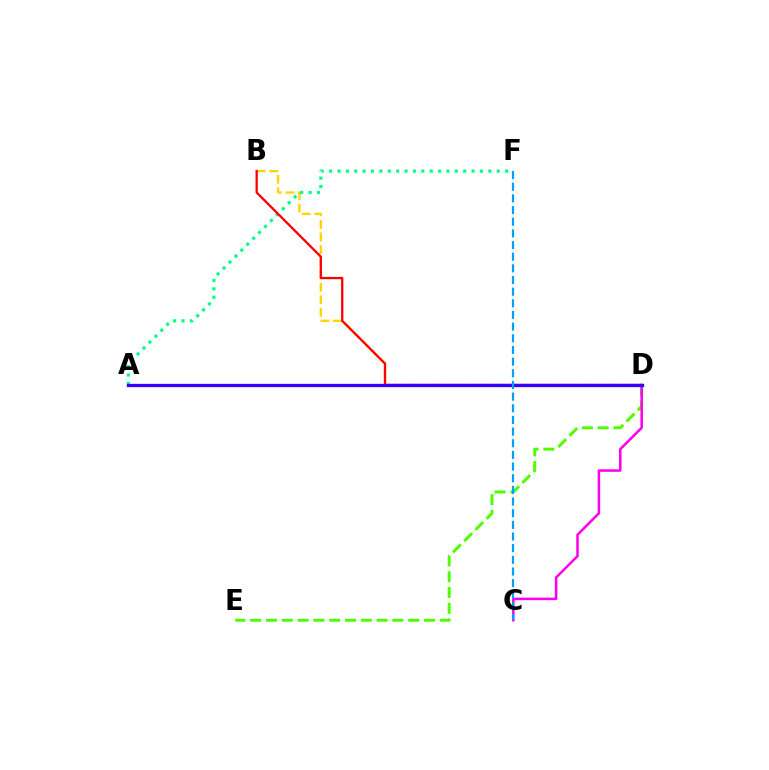{('B', 'D'): [{'color': '#ffd500', 'line_style': 'dashed', 'thickness': 1.71}, {'color': '#ff0000', 'line_style': 'solid', 'thickness': 1.65}], ('A', 'F'): [{'color': '#00ff86', 'line_style': 'dotted', 'thickness': 2.28}], ('D', 'E'): [{'color': '#4fff00', 'line_style': 'dashed', 'thickness': 2.15}], ('C', 'D'): [{'color': '#ff00ed', 'line_style': 'solid', 'thickness': 1.82}], ('A', 'D'): [{'color': '#3700ff', 'line_style': 'solid', 'thickness': 2.38}], ('C', 'F'): [{'color': '#009eff', 'line_style': 'dashed', 'thickness': 1.58}]}